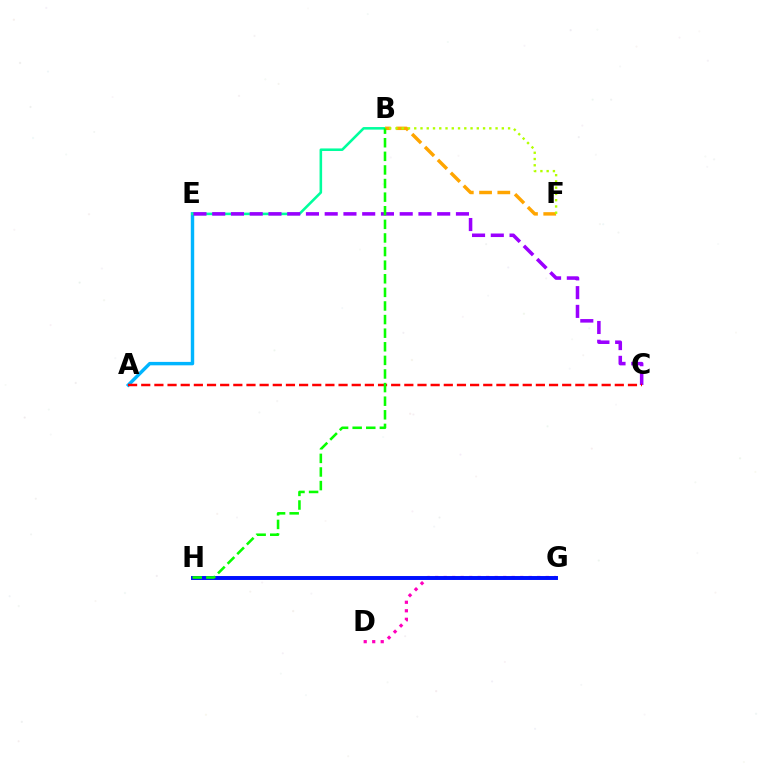{('D', 'G'): [{'color': '#ff00bd', 'line_style': 'dotted', 'thickness': 2.31}], ('A', 'E'): [{'color': '#00b5ff', 'line_style': 'solid', 'thickness': 2.46}], ('G', 'H'): [{'color': '#0010ff', 'line_style': 'solid', 'thickness': 2.83}], ('B', 'E'): [{'color': '#00ff9d', 'line_style': 'solid', 'thickness': 1.85}], ('B', 'F'): [{'color': '#ffa500', 'line_style': 'dashed', 'thickness': 2.48}, {'color': '#b3ff00', 'line_style': 'dotted', 'thickness': 1.7}], ('C', 'E'): [{'color': '#9b00ff', 'line_style': 'dashed', 'thickness': 2.55}], ('A', 'C'): [{'color': '#ff0000', 'line_style': 'dashed', 'thickness': 1.79}], ('B', 'H'): [{'color': '#08ff00', 'line_style': 'dashed', 'thickness': 1.85}]}